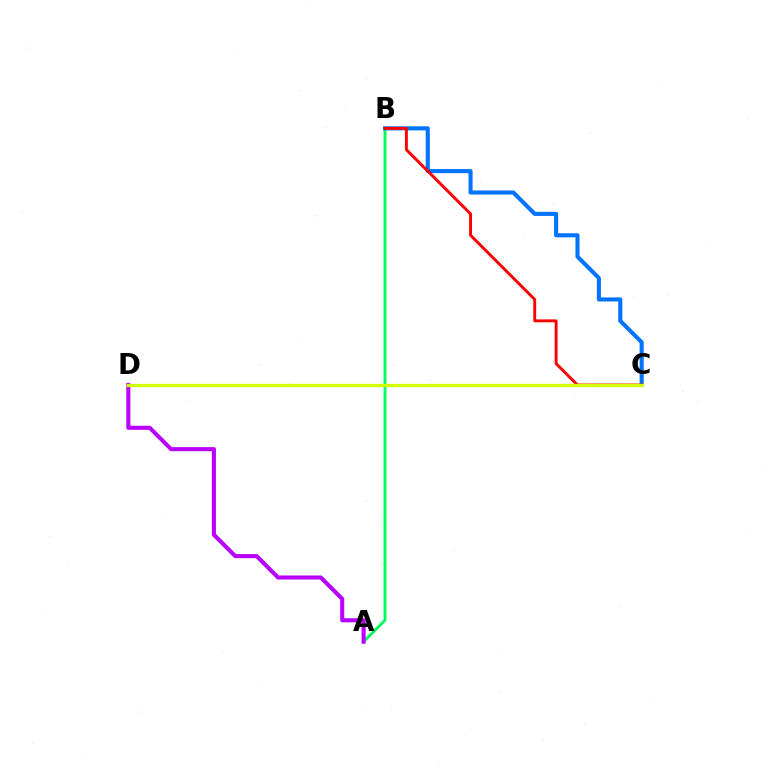{('A', 'B'): [{'color': '#00ff5c', 'line_style': 'solid', 'thickness': 2.08}], ('B', 'C'): [{'color': '#0074ff', 'line_style': 'solid', 'thickness': 2.94}, {'color': '#ff0000', 'line_style': 'solid', 'thickness': 2.09}], ('A', 'D'): [{'color': '#b900ff', 'line_style': 'solid', 'thickness': 2.93}], ('C', 'D'): [{'color': '#d1ff00', 'line_style': 'solid', 'thickness': 2.4}]}